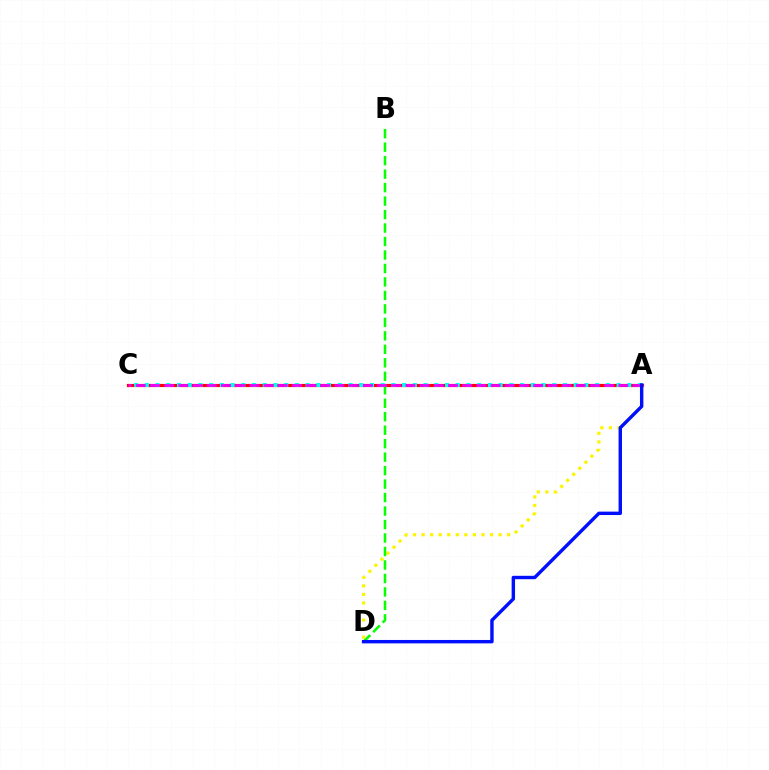{('A', 'C'): [{'color': '#ff0000', 'line_style': 'solid', 'thickness': 2.29}, {'color': '#00fff6', 'line_style': 'dotted', 'thickness': 2.91}, {'color': '#ee00ff', 'line_style': 'dashed', 'thickness': 1.93}], ('A', 'D'): [{'color': '#fcf500', 'line_style': 'dotted', 'thickness': 2.32}, {'color': '#0010ff', 'line_style': 'solid', 'thickness': 2.45}], ('B', 'D'): [{'color': '#08ff00', 'line_style': 'dashed', 'thickness': 1.83}]}